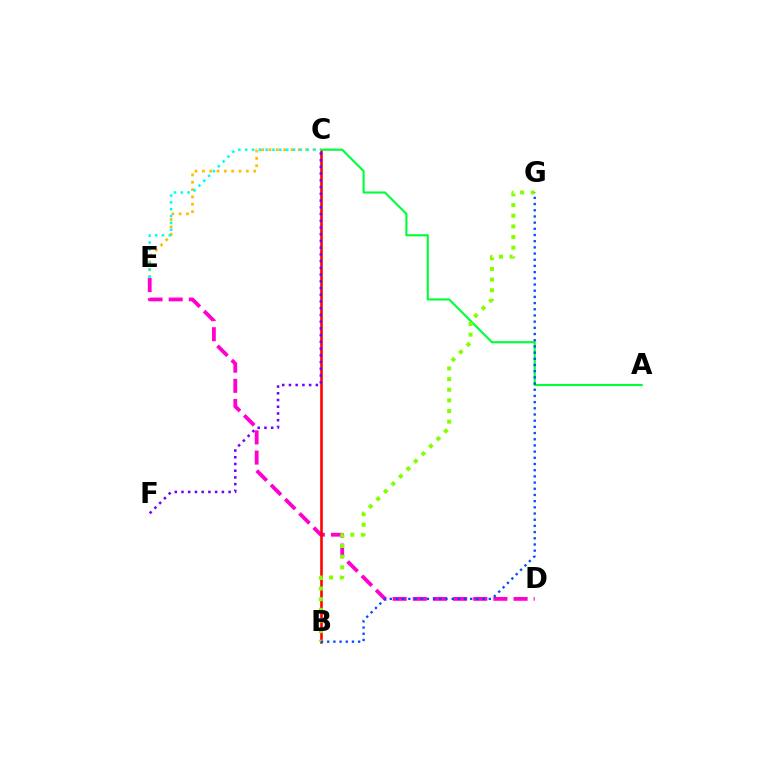{('C', 'E'): [{'color': '#ffbd00', 'line_style': 'dotted', 'thickness': 1.99}, {'color': '#00fff6', 'line_style': 'dotted', 'thickness': 1.86}], ('D', 'E'): [{'color': '#ff00cf', 'line_style': 'dashed', 'thickness': 2.74}], ('B', 'C'): [{'color': '#ff0000', 'line_style': 'solid', 'thickness': 1.85}], ('A', 'C'): [{'color': '#00ff39', 'line_style': 'solid', 'thickness': 1.53}], ('B', 'G'): [{'color': '#84ff00', 'line_style': 'dotted', 'thickness': 2.89}, {'color': '#004bff', 'line_style': 'dotted', 'thickness': 1.68}], ('C', 'F'): [{'color': '#7200ff', 'line_style': 'dotted', 'thickness': 1.83}]}